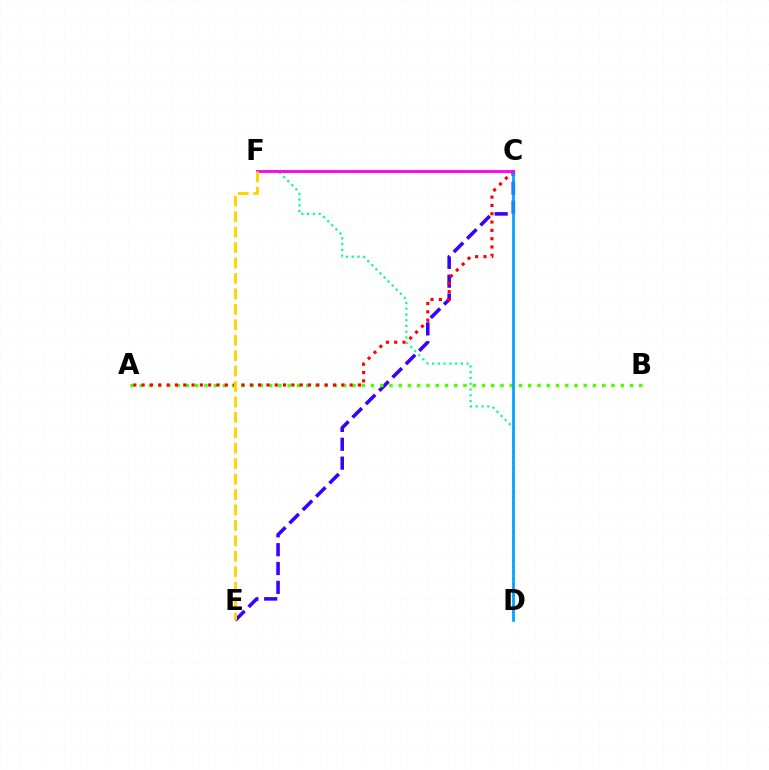{('C', 'E'): [{'color': '#3700ff', 'line_style': 'dashed', 'thickness': 2.56}], ('A', 'B'): [{'color': '#4fff00', 'line_style': 'dotted', 'thickness': 2.51}], ('D', 'F'): [{'color': '#00ff86', 'line_style': 'dotted', 'thickness': 1.56}], ('A', 'C'): [{'color': '#ff0000', 'line_style': 'dotted', 'thickness': 2.26}], ('C', 'D'): [{'color': '#009eff', 'line_style': 'solid', 'thickness': 1.92}], ('C', 'F'): [{'color': '#ff00ed', 'line_style': 'solid', 'thickness': 2.03}], ('E', 'F'): [{'color': '#ffd500', 'line_style': 'dashed', 'thickness': 2.1}]}